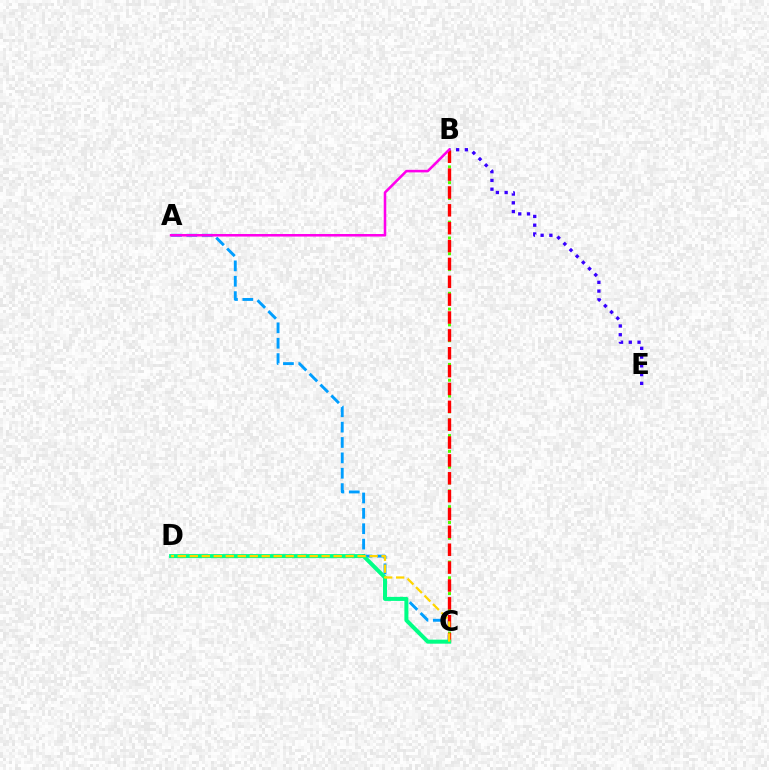{('B', 'C'): [{'color': '#4fff00', 'line_style': 'dotted', 'thickness': 2.15}, {'color': '#ff0000', 'line_style': 'dashed', 'thickness': 2.43}], ('A', 'C'): [{'color': '#009eff', 'line_style': 'dashed', 'thickness': 2.09}], ('B', 'E'): [{'color': '#3700ff', 'line_style': 'dotted', 'thickness': 2.38}], ('C', 'D'): [{'color': '#00ff86', 'line_style': 'solid', 'thickness': 2.89}, {'color': '#ffd500', 'line_style': 'dashed', 'thickness': 1.63}], ('A', 'B'): [{'color': '#ff00ed', 'line_style': 'solid', 'thickness': 1.84}]}